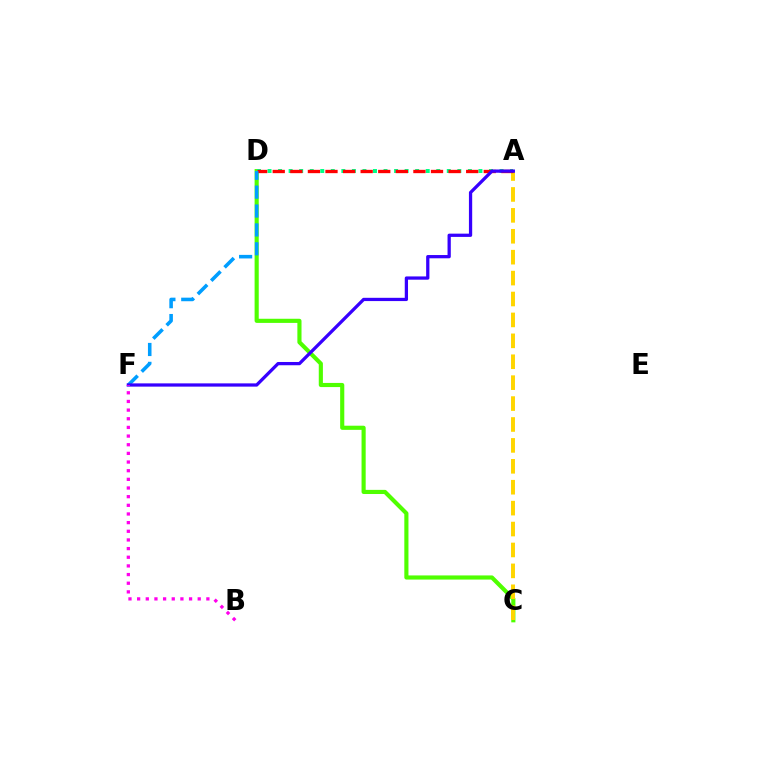{('C', 'D'): [{'color': '#4fff00', 'line_style': 'solid', 'thickness': 2.98}], ('A', 'D'): [{'color': '#00ff86', 'line_style': 'dotted', 'thickness': 2.86}, {'color': '#ff0000', 'line_style': 'dashed', 'thickness': 2.39}], ('A', 'C'): [{'color': '#ffd500', 'line_style': 'dashed', 'thickness': 2.84}], ('D', 'F'): [{'color': '#009eff', 'line_style': 'dashed', 'thickness': 2.57}], ('A', 'F'): [{'color': '#3700ff', 'line_style': 'solid', 'thickness': 2.35}], ('B', 'F'): [{'color': '#ff00ed', 'line_style': 'dotted', 'thickness': 2.35}]}